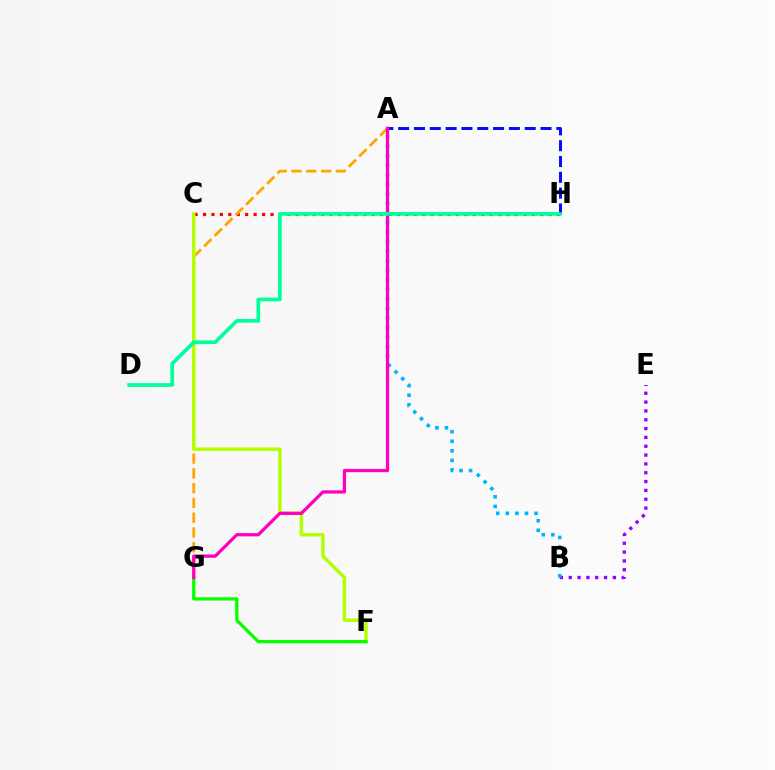{('C', 'H'): [{'color': '#ff0000', 'line_style': 'dotted', 'thickness': 2.29}], ('A', 'G'): [{'color': '#ffa500', 'line_style': 'dashed', 'thickness': 2.01}, {'color': '#ff00bd', 'line_style': 'solid', 'thickness': 2.33}], ('B', 'E'): [{'color': '#9b00ff', 'line_style': 'dotted', 'thickness': 2.4}], ('C', 'F'): [{'color': '#b3ff00', 'line_style': 'solid', 'thickness': 2.47}], ('F', 'G'): [{'color': '#08ff00', 'line_style': 'solid', 'thickness': 2.37}], ('A', 'H'): [{'color': '#0010ff', 'line_style': 'dashed', 'thickness': 2.15}], ('A', 'B'): [{'color': '#00b5ff', 'line_style': 'dotted', 'thickness': 2.6}], ('D', 'H'): [{'color': '#00ff9d', 'line_style': 'solid', 'thickness': 2.67}]}